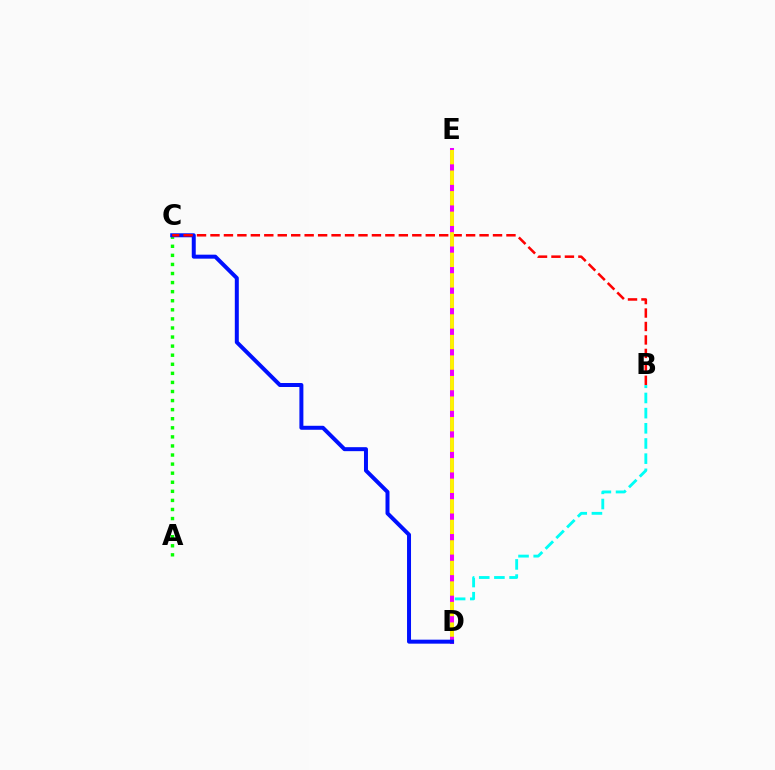{('B', 'D'): [{'color': '#00fff6', 'line_style': 'dashed', 'thickness': 2.06}], ('A', 'C'): [{'color': '#08ff00', 'line_style': 'dotted', 'thickness': 2.47}], ('D', 'E'): [{'color': '#ee00ff', 'line_style': 'solid', 'thickness': 2.9}, {'color': '#fcf500', 'line_style': 'dashed', 'thickness': 2.79}], ('C', 'D'): [{'color': '#0010ff', 'line_style': 'solid', 'thickness': 2.87}], ('B', 'C'): [{'color': '#ff0000', 'line_style': 'dashed', 'thickness': 1.83}]}